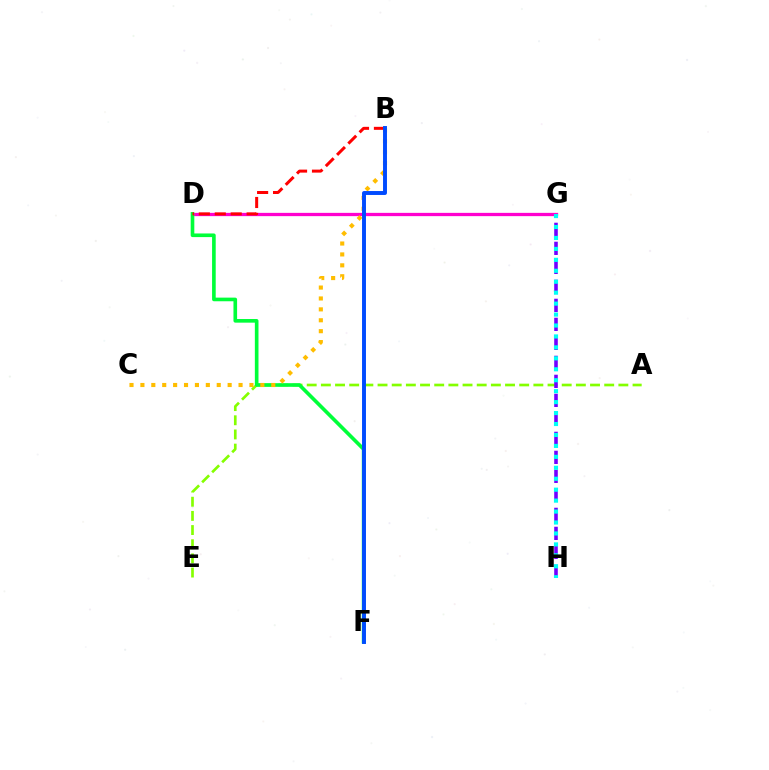{('A', 'E'): [{'color': '#84ff00', 'line_style': 'dashed', 'thickness': 1.92}], ('G', 'H'): [{'color': '#7200ff', 'line_style': 'dashed', 'thickness': 2.58}, {'color': '#00fff6', 'line_style': 'dotted', 'thickness': 2.97}], ('D', 'G'): [{'color': '#ff00cf', 'line_style': 'solid', 'thickness': 2.35}], ('D', 'F'): [{'color': '#00ff39', 'line_style': 'solid', 'thickness': 2.62}], ('B', 'C'): [{'color': '#ffbd00', 'line_style': 'dotted', 'thickness': 2.96}], ('B', 'D'): [{'color': '#ff0000', 'line_style': 'dashed', 'thickness': 2.16}], ('B', 'F'): [{'color': '#004bff', 'line_style': 'solid', 'thickness': 2.83}]}